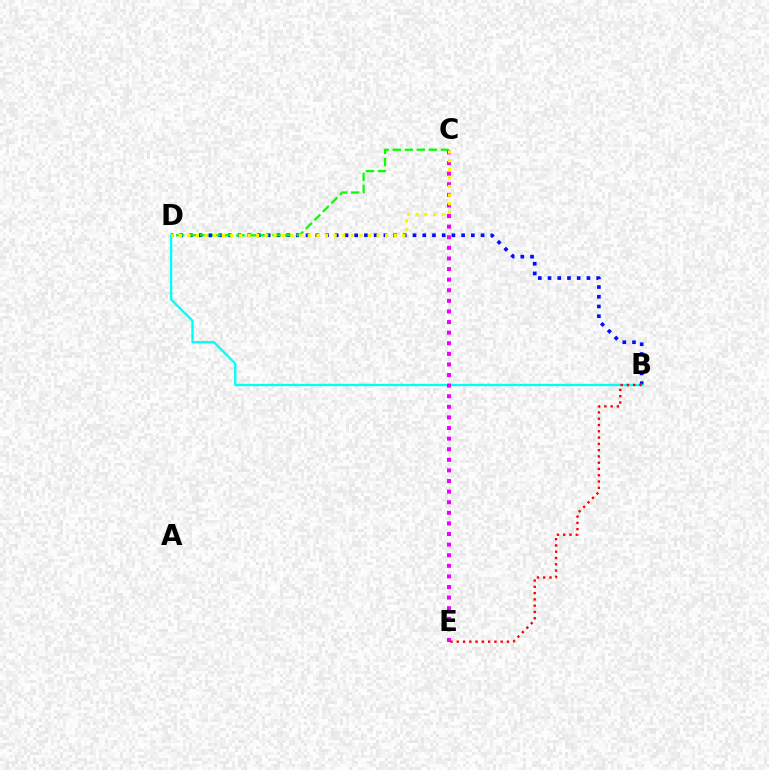{('B', 'D'): [{'color': '#0010ff', 'line_style': 'dotted', 'thickness': 2.64}, {'color': '#00fff6', 'line_style': 'solid', 'thickness': 1.67}], ('C', 'D'): [{'color': '#08ff00', 'line_style': 'dashed', 'thickness': 1.64}, {'color': '#fcf500', 'line_style': 'dotted', 'thickness': 2.34}], ('C', 'E'): [{'color': '#ee00ff', 'line_style': 'dotted', 'thickness': 2.88}], ('B', 'E'): [{'color': '#ff0000', 'line_style': 'dotted', 'thickness': 1.71}]}